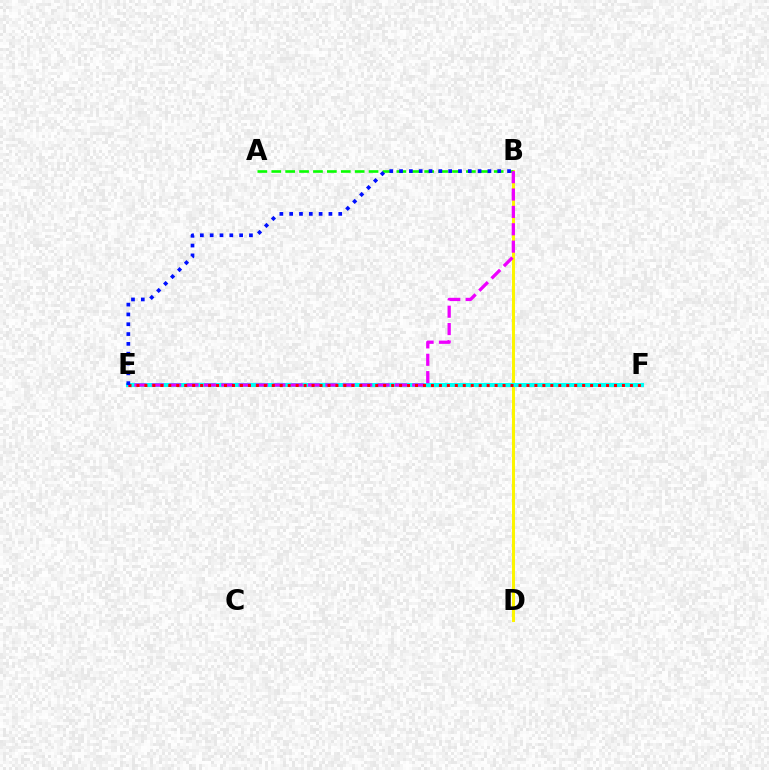{('B', 'D'): [{'color': '#fcf500', 'line_style': 'solid', 'thickness': 2.18}], ('A', 'B'): [{'color': '#08ff00', 'line_style': 'dashed', 'thickness': 1.89}], ('E', 'F'): [{'color': '#00fff6', 'line_style': 'solid', 'thickness': 2.94}, {'color': '#ff0000', 'line_style': 'dotted', 'thickness': 2.16}], ('B', 'E'): [{'color': '#ee00ff', 'line_style': 'dashed', 'thickness': 2.36}, {'color': '#0010ff', 'line_style': 'dotted', 'thickness': 2.67}]}